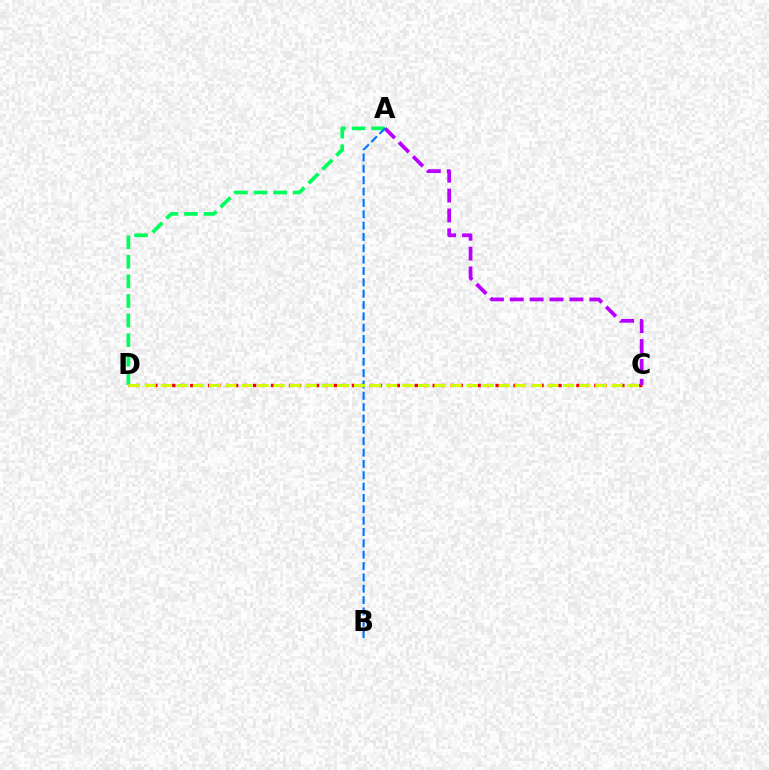{('C', 'D'): [{'color': '#ff0000', 'line_style': 'dotted', 'thickness': 2.44}, {'color': '#d1ff00', 'line_style': 'dashed', 'thickness': 2.19}], ('A', 'C'): [{'color': '#b900ff', 'line_style': 'dashed', 'thickness': 2.7}], ('A', 'D'): [{'color': '#00ff5c', 'line_style': 'dashed', 'thickness': 2.66}], ('A', 'B'): [{'color': '#0074ff', 'line_style': 'dashed', 'thickness': 1.54}]}